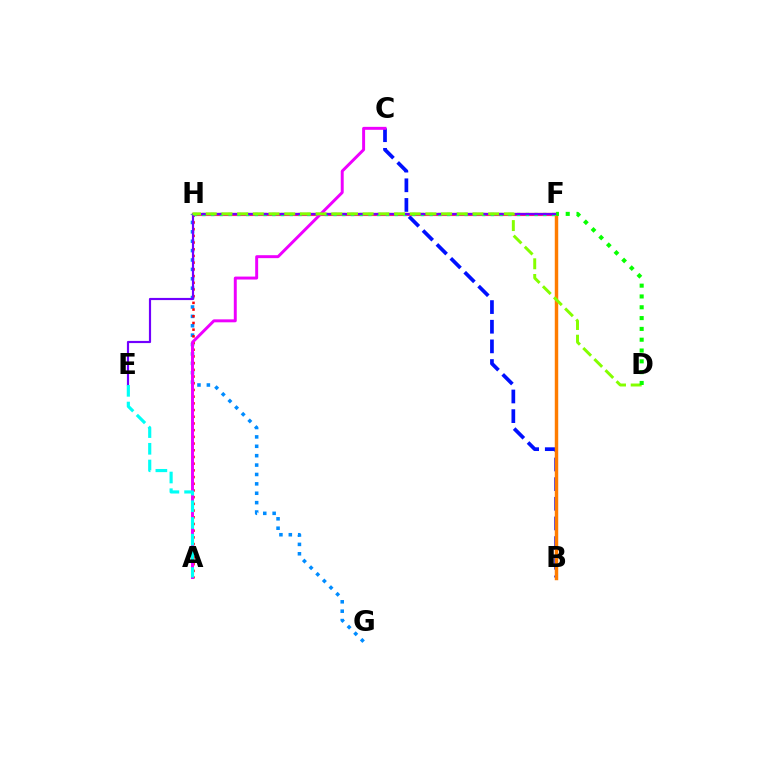{('G', 'H'): [{'color': '#008cff', 'line_style': 'dotted', 'thickness': 2.55}], ('B', 'C'): [{'color': '#0010ff', 'line_style': 'dashed', 'thickness': 2.67}], ('A', 'H'): [{'color': '#ff0000', 'line_style': 'dotted', 'thickness': 1.82}], ('F', 'H'): [{'color': '#ff0094', 'line_style': 'solid', 'thickness': 2.26}, {'color': '#fcf500', 'line_style': 'solid', 'thickness': 1.59}, {'color': '#00ff74', 'line_style': 'dotted', 'thickness': 2.38}], ('B', 'F'): [{'color': '#ff7c00', 'line_style': 'solid', 'thickness': 2.49}], ('E', 'F'): [{'color': '#7200ff', 'line_style': 'solid', 'thickness': 1.57}], ('A', 'C'): [{'color': '#ee00ff', 'line_style': 'solid', 'thickness': 2.13}], ('A', 'E'): [{'color': '#00fff6', 'line_style': 'dashed', 'thickness': 2.27}], ('D', 'H'): [{'color': '#84ff00', 'line_style': 'dashed', 'thickness': 2.13}], ('D', 'F'): [{'color': '#08ff00', 'line_style': 'dotted', 'thickness': 2.94}]}